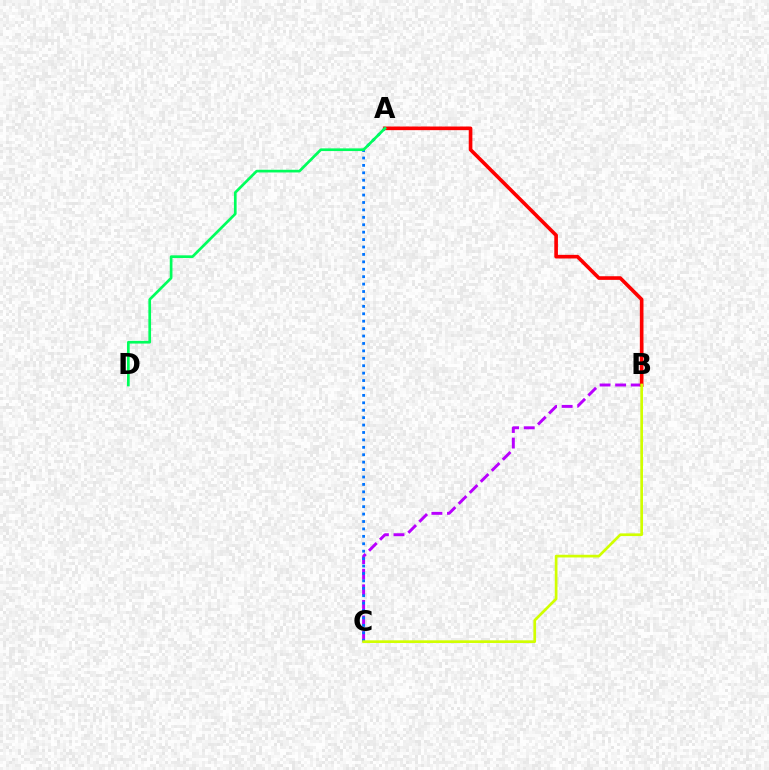{('B', 'C'): [{'color': '#b900ff', 'line_style': 'dashed', 'thickness': 2.12}, {'color': '#d1ff00', 'line_style': 'solid', 'thickness': 1.94}], ('A', 'C'): [{'color': '#0074ff', 'line_style': 'dotted', 'thickness': 2.02}], ('A', 'B'): [{'color': '#ff0000', 'line_style': 'solid', 'thickness': 2.62}], ('A', 'D'): [{'color': '#00ff5c', 'line_style': 'solid', 'thickness': 1.93}]}